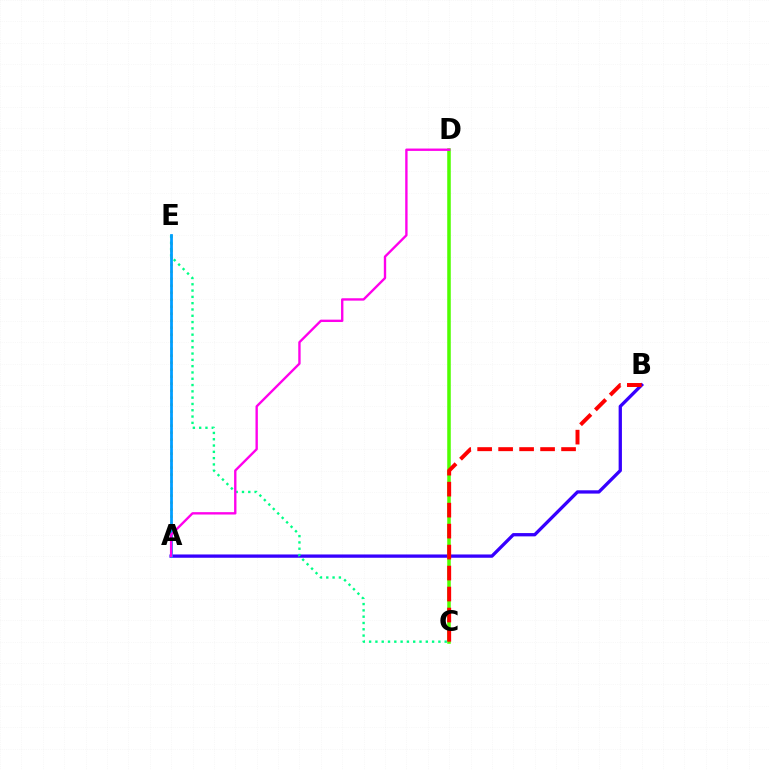{('A', 'B'): [{'color': '#3700ff', 'line_style': 'solid', 'thickness': 2.37}], ('A', 'E'): [{'color': '#ffd500', 'line_style': 'dotted', 'thickness': 1.9}, {'color': '#009eff', 'line_style': 'solid', 'thickness': 2.0}], ('C', 'E'): [{'color': '#00ff86', 'line_style': 'dotted', 'thickness': 1.71}], ('C', 'D'): [{'color': '#4fff00', 'line_style': 'solid', 'thickness': 2.55}], ('A', 'D'): [{'color': '#ff00ed', 'line_style': 'solid', 'thickness': 1.7}], ('B', 'C'): [{'color': '#ff0000', 'line_style': 'dashed', 'thickness': 2.85}]}